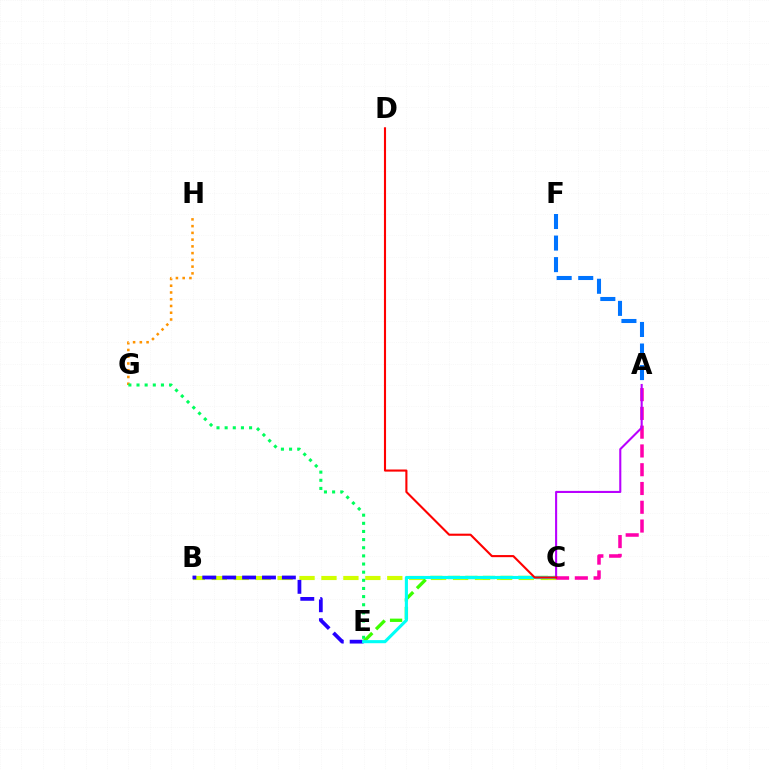{('B', 'C'): [{'color': '#d1ff00', 'line_style': 'dashed', 'thickness': 2.98}], ('B', 'E'): [{'color': '#2500ff', 'line_style': 'dashed', 'thickness': 2.7}], ('C', 'E'): [{'color': '#3dff00', 'line_style': 'dashed', 'thickness': 2.39}, {'color': '#00fff6', 'line_style': 'solid', 'thickness': 2.23}], ('G', 'H'): [{'color': '#ff9400', 'line_style': 'dotted', 'thickness': 1.83}], ('E', 'G'): [{'color': '#00ff5c', 'line_style': 'dotted', 'thickness': 2.21}], ('A', 'C'): [{'color': '#ff00ac', 'line_style': 'dashed', 'thickness': 2.55}, {'color': '#b900ff', 'line_style': 'solid', 'thickness': 1.51}], ('A', 'F'): [{'color': '#0074ff', 'line_style': 'dashed', 'thickness': 2.93}], ('C', 'D'): [{'color': '#ff0000', 'line_style': 'solid', 'thickness': 1.52}]}